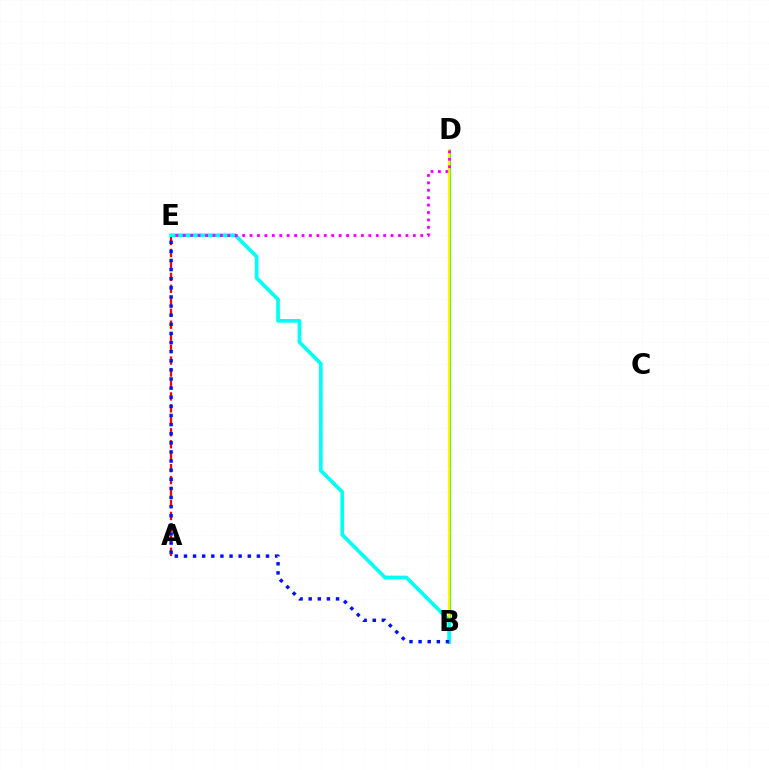{('A', 'E'): [{'color': '#ff0000', 'line_style': 'dashed', 'thickness': 1.62}], ('B', 'D'): [{'color': '#08ff00', 'line_style': 'solid', 'thickness': 1.87}, {'color': '#fcf500', 'line_style': 'solid', 'thickness': 1.58}], ('B', 'E'): [{'color': '#00fff6', 'line_style': 'solid', 'thickness': 2.66}, {'color': '#0010ff', 'line_style': 'dotted', 'thickness': 2.48}], ('D', 'E'): [{'color': '#ee00ff', 'line_style': 'dotted', 'thickness': 2.02}]}